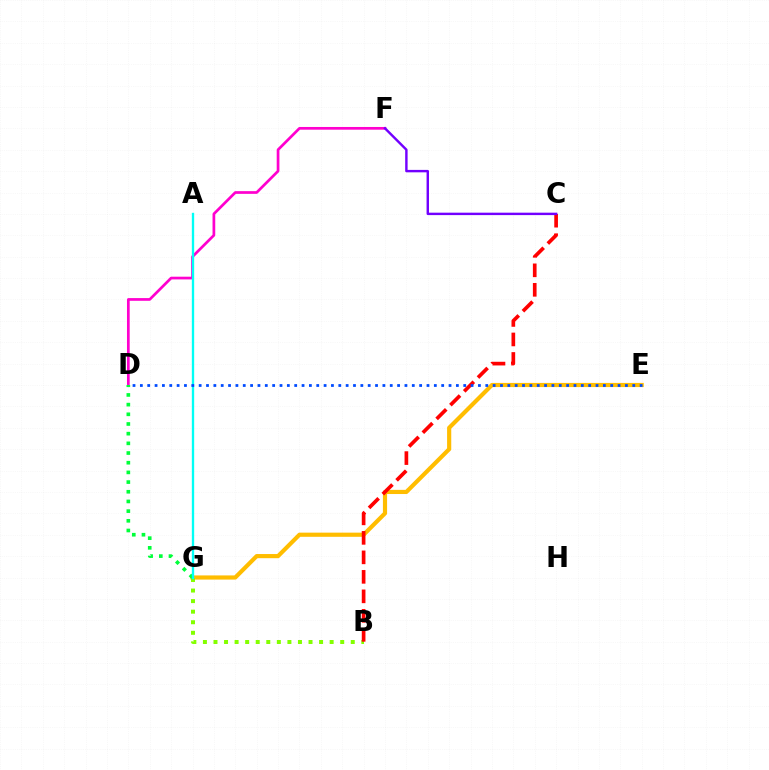{('E', 'G'): [{'color': '#ffbd00', 'line_style': 'solid', 'thickness': 3.0}], ('B', 'G'): [{'color': '#84ff00', 'line_style': 'dotted', 'thickness': 2.87}], ('D', 'F'): [{'color': '#ff00cf', 'line_style': 'solid', 'thickness': 1.95}], ('D', 'G'): [{'color': '#00ff39', 'line_style': 'dotted', 'thickness': 2.63}], ('B', 'C'): [{'color': '#ff0000', 'line_style': 'dashed', 'thickness': 2.65}], ('C', 'F'): [{'color': '#7200ff', 'line_style': 'solid', 'thickness': 1.75}], ('A', 'G'): [{'color': '#00fff6', 'line_style': 'solid', 'thickness': 1.68}], ('D', 'E'): [{'color': '#004bff', 'line_style': 'dotted', 'thickness': 2.0}]}